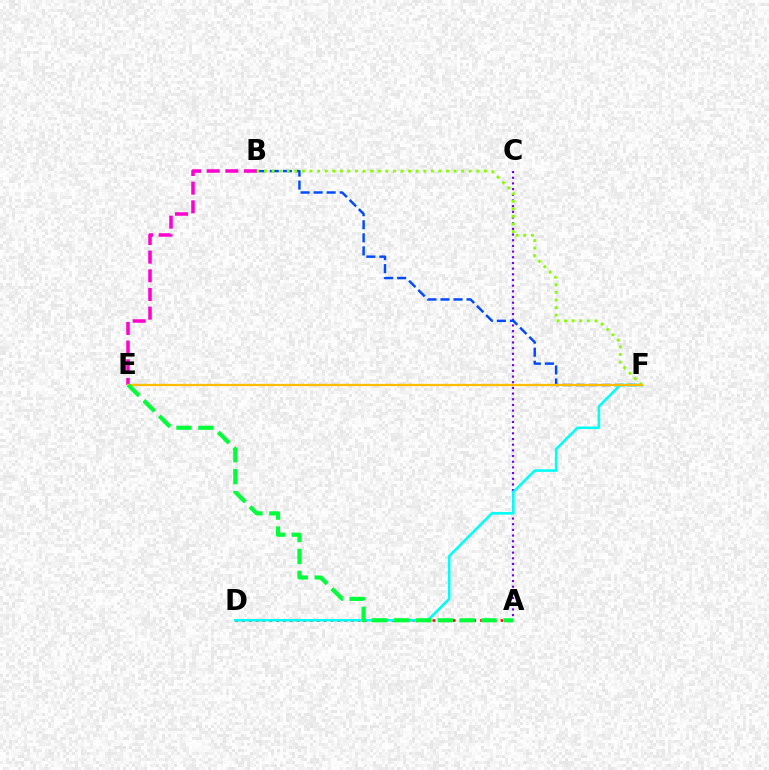{('B', 'E'): [{'color': '#ff00cf', 'line_style': 'dashed', 'thickness': 2.54}], ('A', 'D'): [{'color': '#ff0000', 'line_style': 'dotted', 'thickness': 1.85}], ('A', 'C'): [{'color': '#7200ff', 'line_style': 'dotted', 'thickness': 1.54}], ('B', 'F'): [{'color': '#004bff', 'line_style': 'dashed', 'thickness': 1.77}, {'color': '#84ff00', 'line_style': 'dotted', 'thickness': 2.06}], ('D', 'F'): [{'color': '#00fff6', 'line_style': 'solid', 'thickness': 1.85}], ('E', 'F'): [{'color': '#ffbd00', 'line_style': 'solid', 'thickness': 1.66}], ('A', 'E'): [{'color': '#00ff39', 'line_style': 'dashed', 'thickness': 2.98}]}